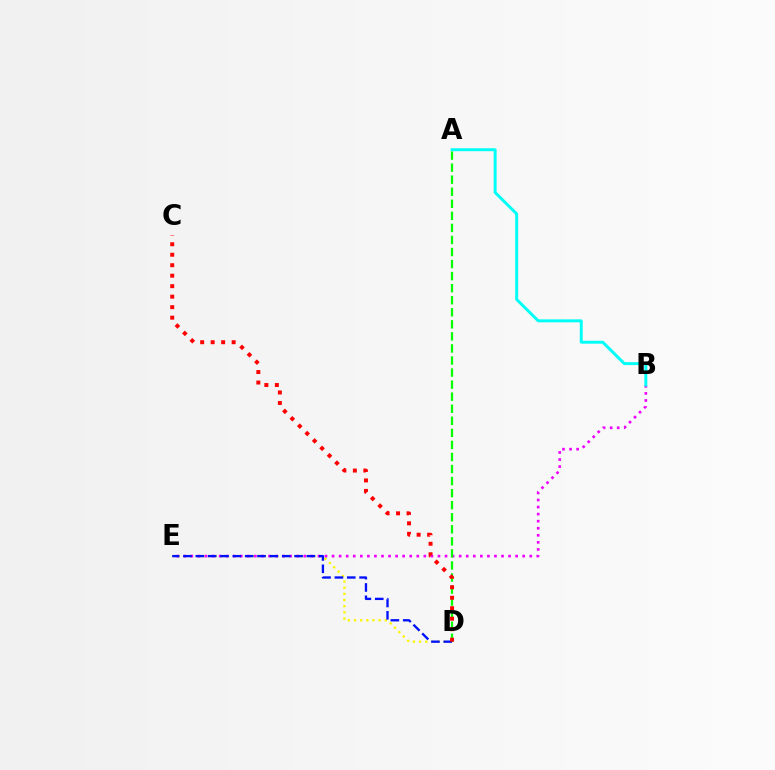{('D', 'E'): [{'color': '#fcf500', 'line_style': 'dotted', 'thickness': 1.67}, {'color': '#0010ff', 'line_style': 'dashed', 'thickness': 1.68}], ('B', 'E'): [{'color': '#ee00ff', 'line_style': 'dotted', 'thickness': 1.92}], ('A', 'D'): [{'color': '#08ff00', 'line_style': 'dashed', 'thickness': 1.64}], ('A', 'B'): [{'color': '#00fff6', 'line_style': 'solid', 'thickness': 2.12}], ('C', 'D'): [{'color': '#ff0000', 'line_style': 'dotted', 'thickness': 2.85}]}